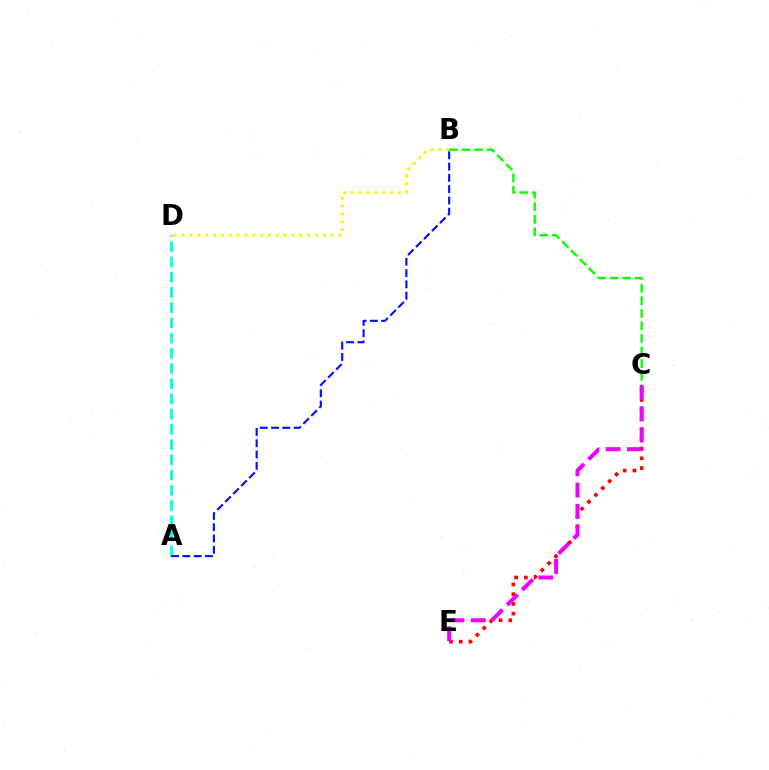{('A', 'D'): [{'color': '#00fff6', 'line_style': 'dashed', 'thickness': 2.07}], ('B', 'D'): [{'color': '#fcf500', 'line_style': 'dotted', 'thickness': 2.13}], ('A', 'B'): [{'color': '#0010ff', 'line_style': 'dashed', 'thickness': 1.53}], ('C', 'E'): [{'color': '#ff0000', 'line_style': 'dotted', 'thickness': 2.64}, {'color': '#ee00ff', 'line_style': 'dashed', 'thickness': 2.9}], ('B', 'C'): [{'color': '#08ff00', 'line_style': 'dashed', 'thickness': 1.71}]}